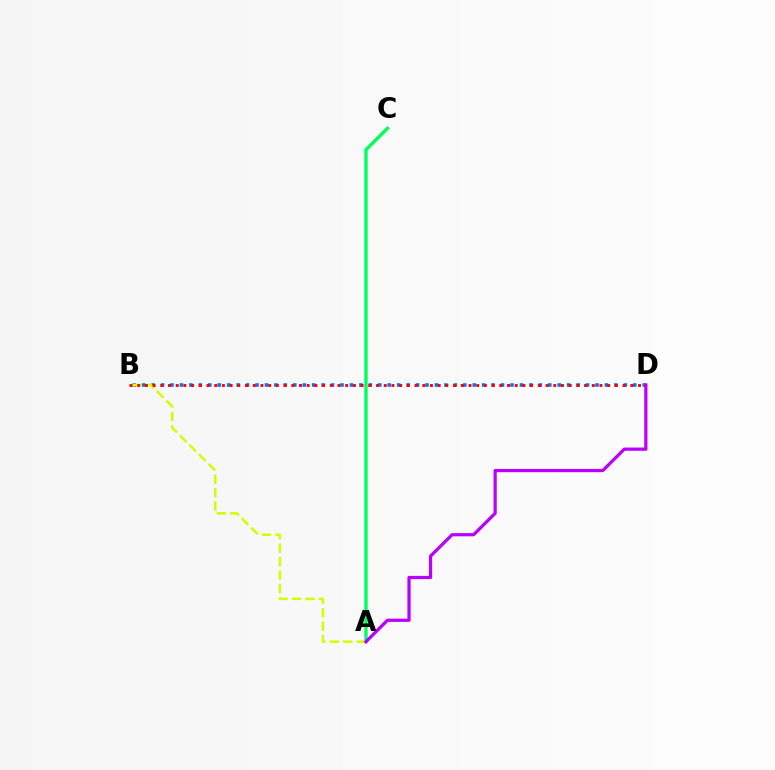{('B', 'D'): [{'color': '#0074ff', 'line_style': 'dotted', 'thickness': 2.57}, {'color': '#ff0000', 'line_style': 'dotted', 'thickness': 2.09}], ('A', 'C'): [{'color': '#00ff5c', 'line_style': 'solid', 'thickness': 2.43}], ('A', 'B'): [{'color': '#d1ff00', 'line_style': 'dashed', 'thickness': 1.83}], ('A', 'D'): [{'color': '#b900ff', 'line_style': 'solid', 'thickness': 2.33}]}